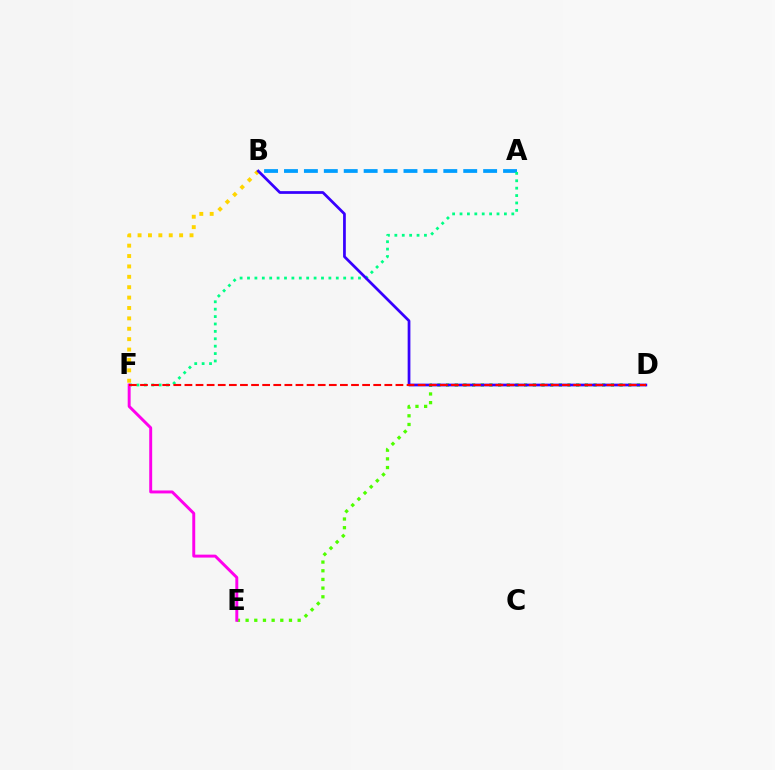{('A', 'B'): [{'color': '#009eff', 'line_style': 'dashed', 'thickness': 2.71}], ('D', 'E'): [{'color': '#4fff00', 'line_style': 'dotted', 'thickness': 2.36}], ('A', 'F'): [{'color': '#00ff86', 'line_style': 'dotted', 'thickness': 2.01}], ('E', 'F'): [{'color': '#ff00ed', 'line_style': 'solid', 'thickness': 2.12}], ('B', 'F'): [{'color': '#ffd500', 'line_style': 'dotted', 'thickness': 2.82}], ('B', 'D'): [{'color': '#3700ff', 'line_style': 'solid', 'thickness': 1.97}], ('D', 'F'): [{'color': '#ff0000', 'line_style': 'dashed', 'thickness': 1.51}]}